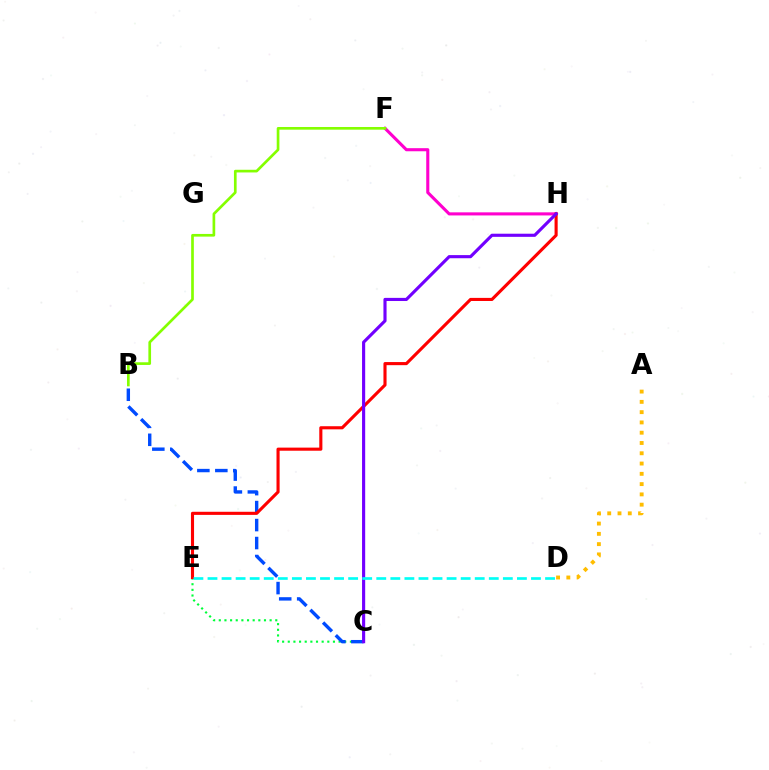{('F', 'H'): [{'color': '#ff00cf', 'line_style': 'solid', 'thickness': 2.23}], ('C', 'E'): [{'color': '#00ff39', 'line_style': 'dotted', 'thickness': 1.53}], ('A', 'D'): [{'color': '#ffbd00', 'line_style': 'dotted', 'thickness': 2.79}], ('B', 'C'): [{'color': '#004bff', 'line_style': 'dashed', 'thickness': 2.44}], ('E', 'H'): [{'color': '#ff0000', 'line_style': 'solid', 'thickness': 2.24}], ('C', 'H'): [{'color': '#7200ff', 'line_style': 'solid', 'thickness': 2.26}], ('D', 'E'): [{'color': '#00fff6', 'line_style': 'dashed', 'thickness': 1.91}], ('B', 'F'): [{'color': '#84ff00', 'line_style': 'solid', 'thickness': 1.93}]}